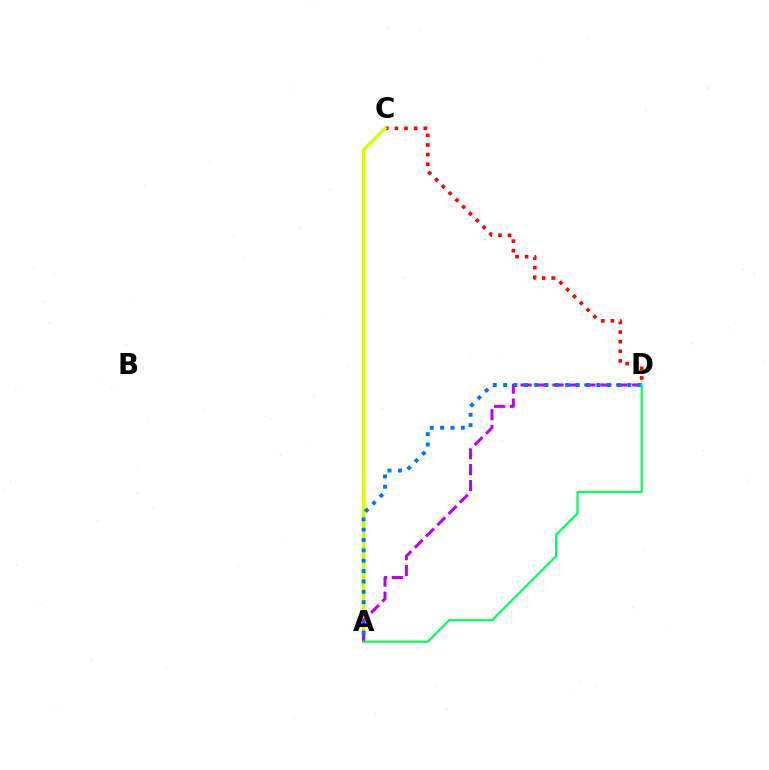{('C', 'D'): [{'color': '#ff0000', 'line_style': 'dotted', 'thickness': 2.61}], ('A', 'C'): [{'color': '#d1ff00', 'line_style': 'solid', 'thickness': 2.35}], ('A', 'D'): [{'color': '#b900ff', 'line_style': 'dashed', 'thickness': 2.17}, {'color': '#0074ff', 'line_style': 'dotted', 'thickness': 2.81}, {'color': '#00ff5c', 'line_style': 'solid', 'thickness': 1.6}]}